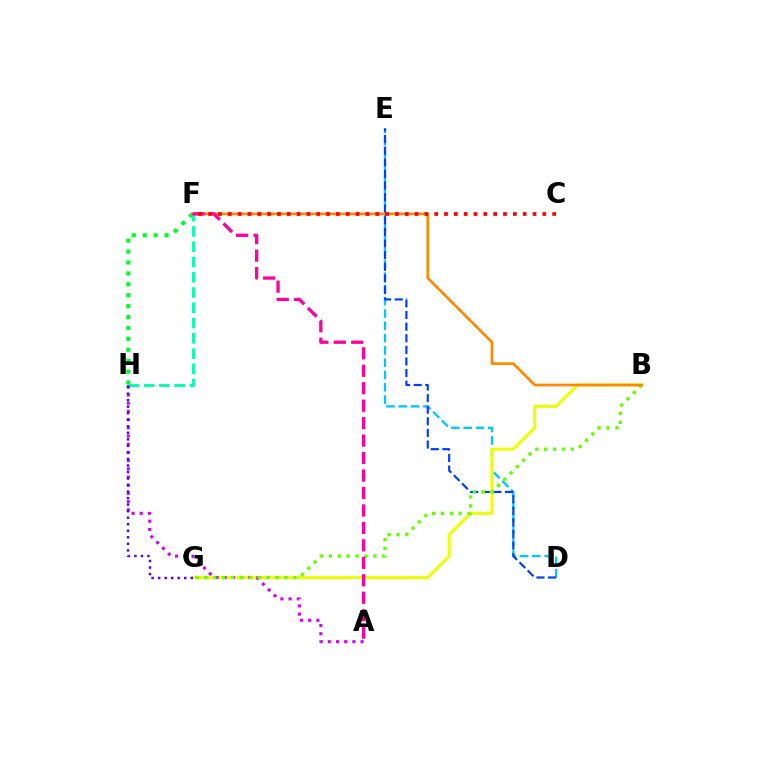{('D', 'E'): [{'color': '#00c7ff', 'line_style': 'dashed', 'thickness': 1.67}, {'color': '#003fff', 'line_style': 'dashed', 'thickness': 1.58}], ('F', 'H'): [{'color': '#00ff27', 'line_style': 'dotted', 'thickness': 2.96}, {'color': '#00ffaf', 'line_style': 'dashed', 'thickness': 2.07}], ('B', 'G'): [{'color': '#eeff00', 'line_style': 'solid', 'thickness': 2.18}, {'color': '#66ff00', 'line_style': 'dotted', 'thickness': 2.42}], ('A', 'H'): [{'color': '#d600ff', 'line_style': 'dotted', 'thickness': 2.23}], ('B', 'F'): [{'color': '#ff8800', 'line_style': 'solid', 'thickness': 1.95}], ('A', 'F'): [{'color': '#ff00a0', 'line_style': 'dashed', 'thickness': 2.37}], ('G', 'H'): [{'color': '#4f00ff', 'line_style': 'dotted', 'thickness': 1.77}], ('C', 'F'): [{'color': '#ff0000', 'line_style': 'dotted', 'thickness': 2.67}]}